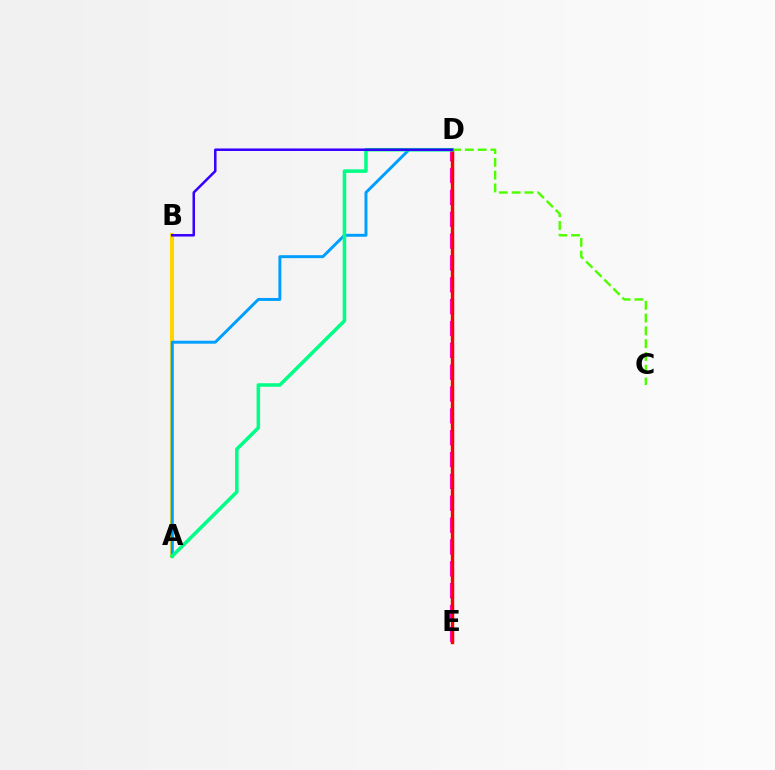{('D', 'E'): [{'color': '#ff00ed', 'line_style': 'dashed', 'thickness': 2.97}, {'color': '#ff0000', 'line_style': 'solid', 'thickness': 2.45}], ('A', 'B'): [{'color': '#ffd500', 'line_style': 'solid', 'thickness': 2.94}], ('A', 'D'): [{'color': '#009eff', 'line_style': 'solid', 'thickness': 2.12}, {'color': '#00ff86', 'line_style': 'solid', 'thickness': 2.55}], ('C', 'D'): [{'color': '#4fff00', 'line_style': 'dashed', 'thickness': 1.74}], ('B', 'D'): [{'color': '#3700ff', 'line_style': 'solid', 'thickness': 1.81}]}